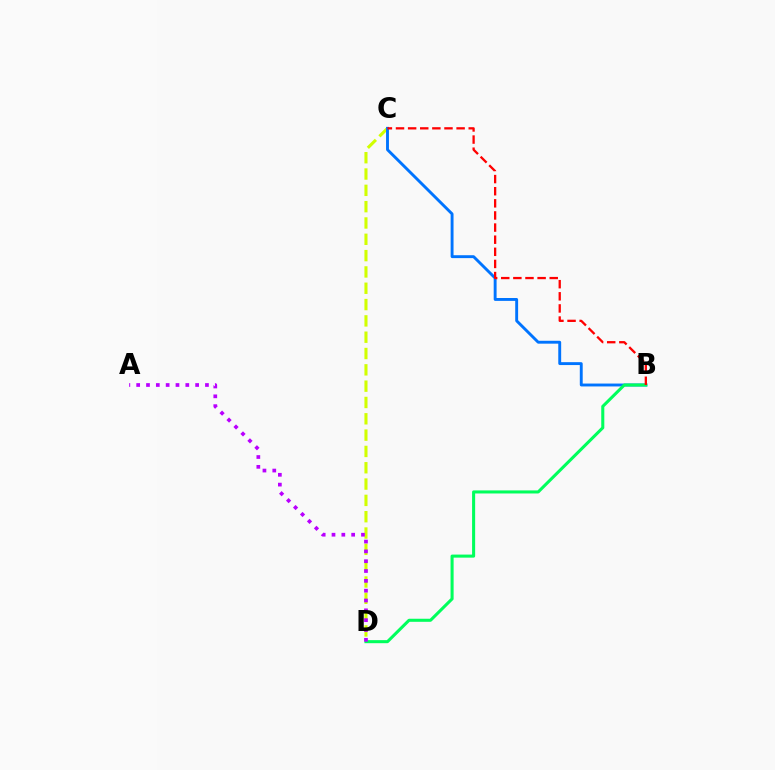{('C', 'D'): [{'color': '#d1ff00', 'line_style': 'dashed', 'thickness': 2.22}], ('B', 'C'): [{'color': '#0074ff', 'line_style': 'solid', 'thickness': 2.08}, {'color': '#ff0000', 'line_style': 'dashed', 'thickness': 1.65}], ('B', 'D'): [{'color': '#00ff5c', 'line_style': 'solid', 'thickness': 2.2}], ('A', 'D'): [{'color': '#b900ff', 'line_style': 'dotted', 'thickness': 2.67}]}